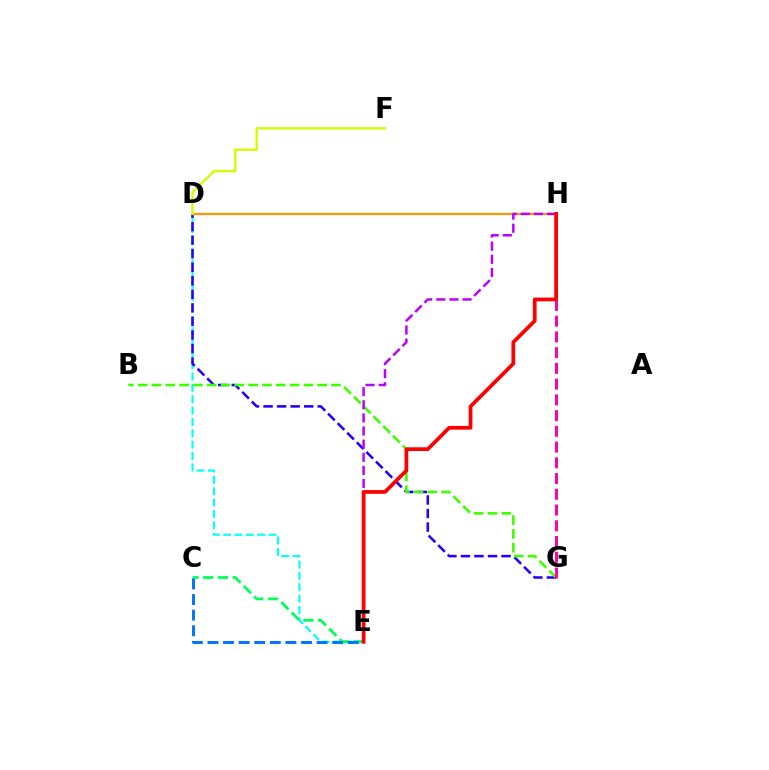{('D', 'E'): [{'color': '#00fff6', 'line_style': 'dashed', 'thickness': 1.54}], ('D', 'G'): [{'color': '#2500ff', 'line_style': 'dashed', 'thickness': 1.84}], ('D', 'H'): [{'color': '#ff9400', 'line_style': 'solid', 'thickness': 1.6}], ('C', 'E'): [{'color': '#00ff5c', 'line_style': 'dashed', 'thickness': 2.0}, {'color': '#0074ff', 'line_style': 'dashed', 'thickness': 2.12}], ('B', 'G'): [{'color': '#3dff00', 'line_style': 'dashed', 'thickness': 1.88}], ('D', 'F'): [{'color': '#d1ff00', 'line_style': 'solid', 'thickness': 1.71}], ('G', 'H'): [{'color': '#ff00ac', 'line_style': 'dashed', 'thickness': 2.14}], ('E', 'H'): [{'color': '#b900ff', 'line_style': 'dashed', 'thickness': 1.78}, {'color': '#ff0000', 'line_style': 'solid', 'thickness': 2.7}]}